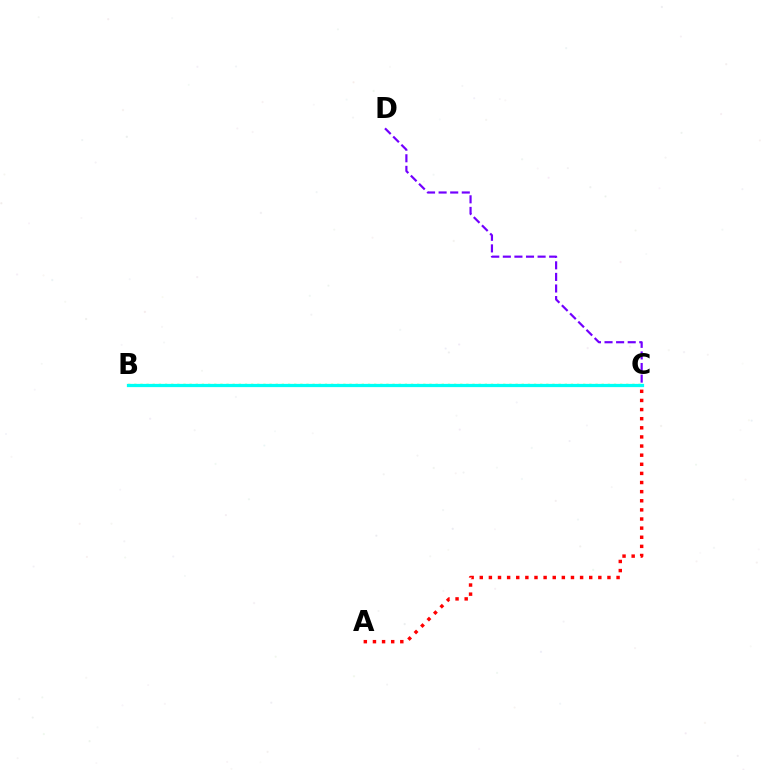{('A', 'C'): [{'color': '#ff0000', 'line_style': 'dotted', 'thickness': 2.48}], ('B', 'C'): [{'color': '#84ff00', 'line_style': 'dotted', 'thickness': 1.67}, {'color': '#00fff6', 'line_style': 'solid', 'thickness': 2.34}], ('C', 'D'): [{'color': '#7200ff', 'line_style': 'dashed', 'thickness': 1.57}]}